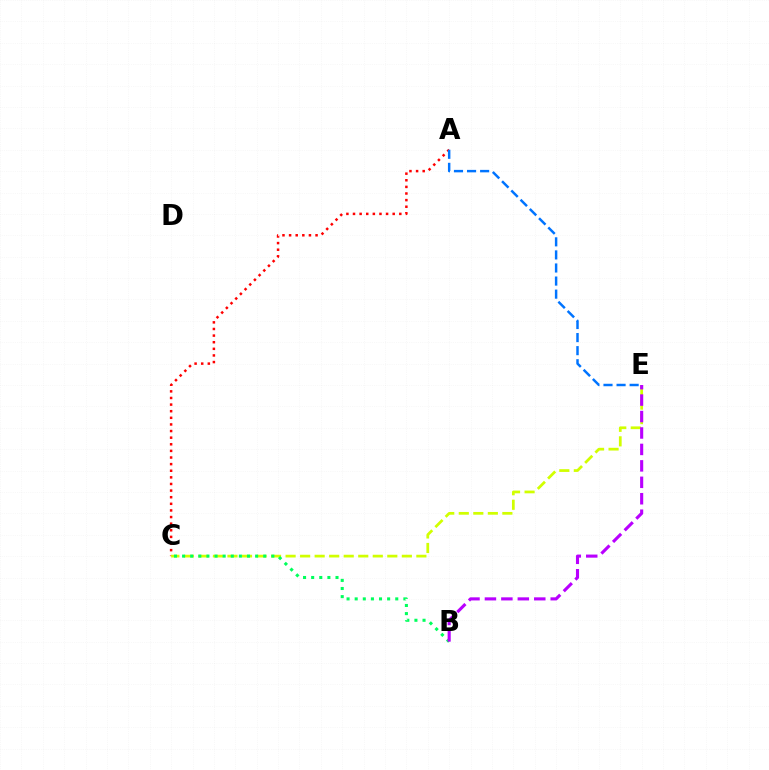{('A', 'C'): [{'color': '#ff0000', 'line_style': 'dotted', 'thickness': 1.8}], ('C', 'E'): [{'color': '#d1ff00', 'line_style': 'dashed', 'thickness': 1.97}], ('B', 'C'): [{'color': '#00ff5c', 'line_style': 'dotted', 'thickness': 2.2}], ('B', 'E'): [{'color': '#b900ff', 'line_style': 'dashed', 'thickness': 2.23}], ('A', 'E'): [{'color': '#0074ff', 'line_style': 'dashed', 'thickness': 1.78}]}